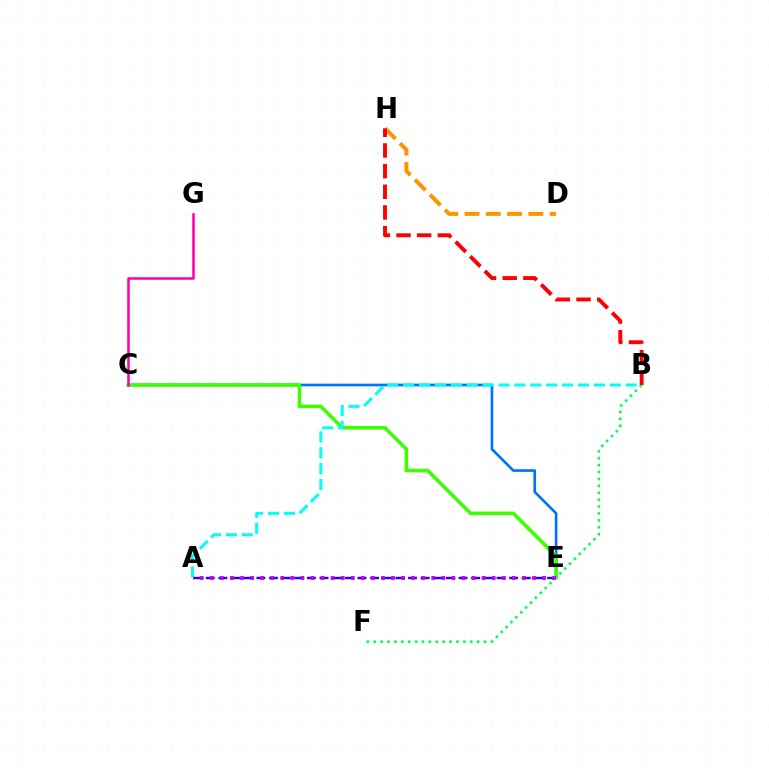{('C', 'E'): [{'color': '#0074ff', 'line_style': 'solid', 'thickness': 1.92}, {'color': '#3dff00', 'line_style': 'solid', 'thickness': 2.57}], ('A', 'E'): [{'color': '#d1ff00', 'line_style': 'dotted', 'thickness': 1.52}, {'color': '#2500ff', 'line_style': 'dashed', 'thickness': 1.72}, {'color': '#b900ff', 'line_style': 'dotted', 'thickness': 2.74}], ('C', 'G'): [{'color': '#ff00ac', 'line_style': 'solid', 'thickness': 1.82}], ('A', 'B'): [{'color': '#00fff6', 'line_style': 'dashed', 'thickness': 2.16}], ('B', 'F'): [{'color': '#00ff5c', 'line_style': 'dotted', 'thickness': 1.87}], ('D', 'H'): [{'color': '#ff9400', 'line_style': 'dashed', 'thickness': 2.89}], ('B', 'H'): [{'color': '#ff0000', 'line_style': 'dashed', 'thickness': 2.81}]}